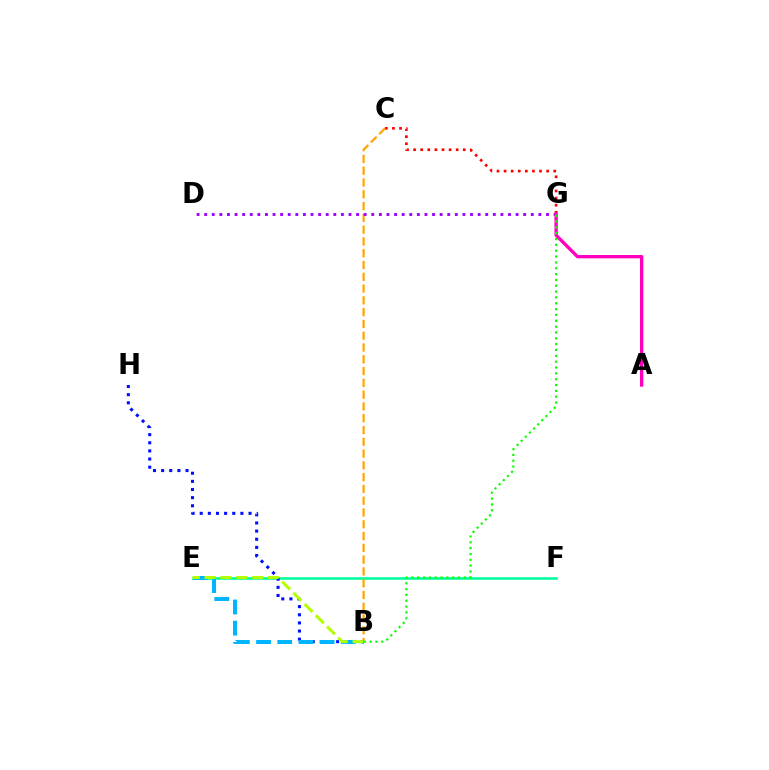{('C', 'G'): [{'color': '#ff0000', 'line_style': 'dotted', 'thickness': 1.93}], ('E', 'F'): [{'color': '#00ff9d', 'line_style': 'solid', 'thickness': 1.86}], ('B', 'C'): [{'color': '#ffa500', 'line_style': 'dashed', 'thickness': 1.6}], ('D', 'G'): [{'color': '#9b00ff', 'line_style': 'dotted', 'thickness': 2.06}], ('B', 'H'): [{'color': '#0010ff', 'line_style': 'dotted', 'thickness': 2.21}], ('B', 'E'): [{'color': '#00b5ff', 'line_style': 'dashed', 'thickness': 2.88}, {'color': '#b3ff00', 'line_style': 'dashed', 'thickness': 2.16}], ('A', 'G'): [{'color': '#ff00bd', 'line_style': 'solid', 'thickness': 2.4}], ('B', 'G'): [{'color': '#08ff00', 'line_style': 'dotted', 'thickness': 1.59}]}